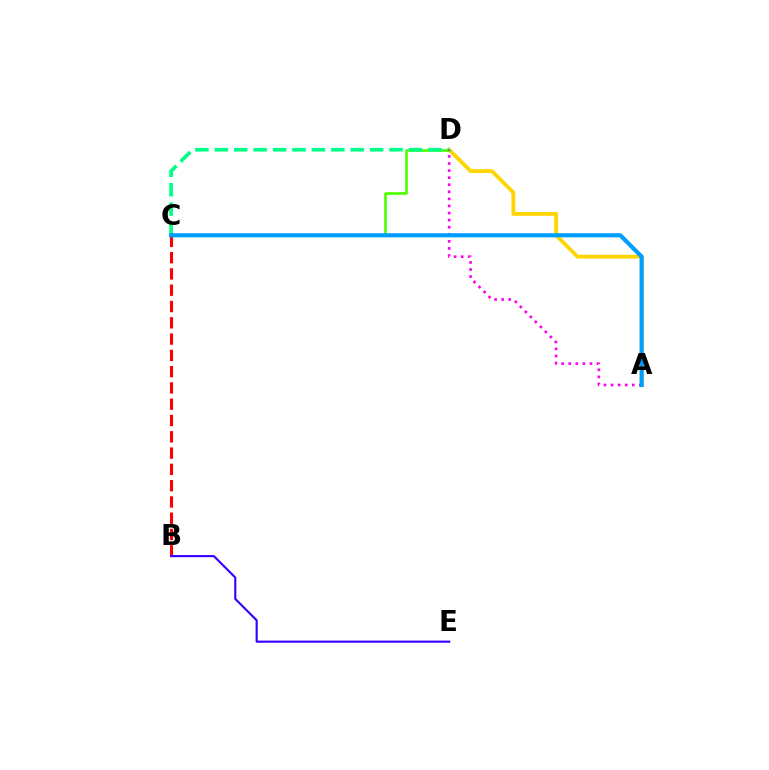{('A', 'D'): [{'color': '#ffd500', 'line_style': 'solid', 'thickness': 2.74}, {'color': '#ff00ed', 'line_style': 'dotted', 'thickness': 1.92}], ('C', 'D'): [{'color': '#4fff00', 'line_style': 'solid', 'thickness': 1.91}, {'color': '#00ff86', 'line_style': 'dashed', 'thickness': 2.64}], ('B', 'C'): [{'color': '#ff0000', 'line_style': 'dashed', 'thickness': 2.21}], ('B', 'E'): [{'color': '#3700ff', 'line_style': 'solid', 'thickness': 1.54}], ('A', 'C'): [{'color': '#009eff', 'line_style': 'solid', 'thickness': 2.97}]}